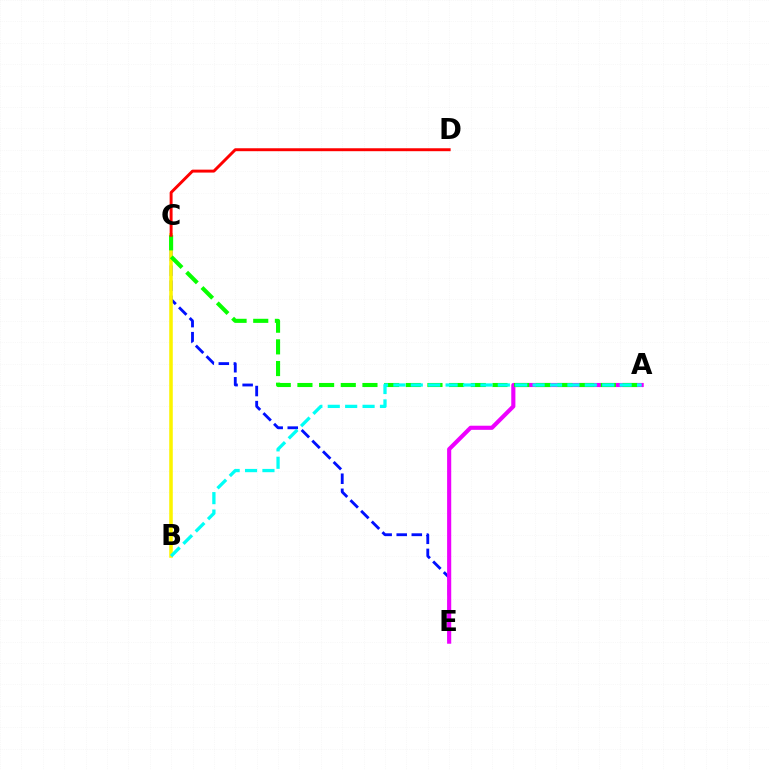{('C', 'E'): [{'color': '#0010ff', 'line_style': 'dashed', 'thickness': 2.05}], ('A', 'E'): [{'color': '#ee00ff', 'line_style': 'solid', 'thickness': 2.96}], ('B', 'C'): [{'color': '#fcf500', 'line_style': 'solid', 'thickness': 2.55}], ('A', 'C'): [{'color': '#08ff00', 'line_style': 'dashed', 'thickness': 2.94}], ('A', 'B'): [{'color': '#00fff6', 'line_style': 'dashed', 'thickness': 2.36}], ('C', 'D'): [{'color': '#ff0000', 'line_style': 'solid', 'thickness': 2.12}]}